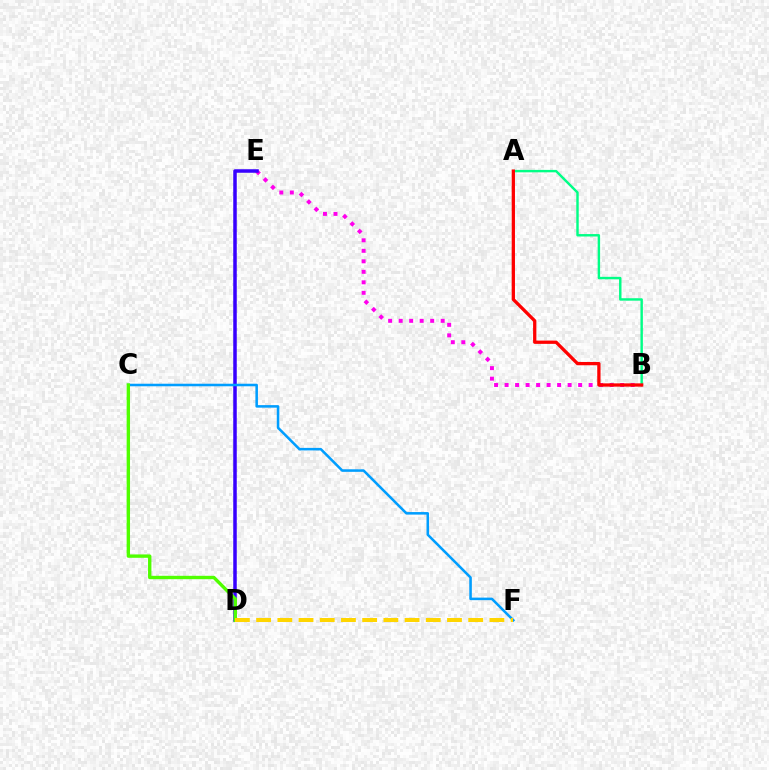{('B', 'E'): [{'color': '#ff00ed', 'line_style': 'dotted', 'thickness': 2.85}], ('D', 'E'): [{'color': '#3700ff', 'line_style': 'solid', 'thickness': 2.53}], ('C', 'F'): [{'color': '#009eff', 'line_style': 'solid', 'thickness': 1.83}], ('C', 'D'): [{'color': '#4fff00', 'line_style': 'solid', 'thickness': 2.43}], ('A', 'B'): [{'color': '#00ff86', 'line_style': 'solid', 'thickness': 1.75}, {'color': '#ff0000', 'line_style': 'solid', 'thickness': 2.36}], ('D', 'F'): [{'color': '#ffd500', 'line_style': 'dashed', 'thickness': 2.88}]}